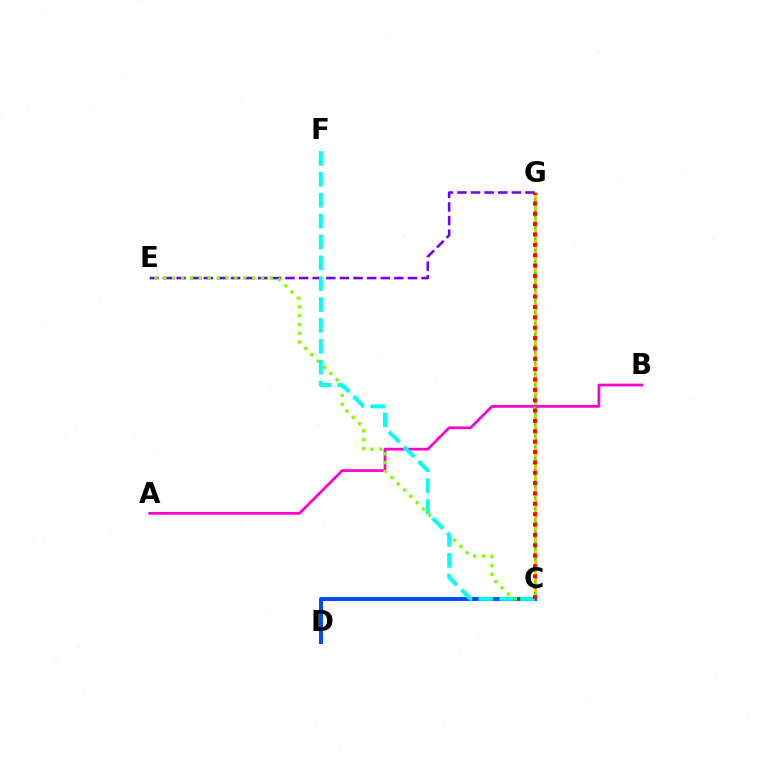{('C', 'G'): [{'color': '#ffbd00', 'line_style': 'solid', 'thickness': 2.02}, {'color': '#00ff39', 'line_style': 'dotted', 'thickness': 1.53}, {'color': '#ff0000', 'line_style': 'dotted', 'thickness': 2.81}], ('E', 'G'): [{'color': '#7200ff', 'line_style': 'dashed', 'thickness': 1.85}], ('A', 'B'): [{'color': '#ff00cf', 'line_style': 'solid', 'thickness': 1.97}], ('C', 'D'): [{'color': '#004bff', 'line_style': 'solid', 'thickness': 2.88}], ('C', 'E'): [{'color': '#84ff00', 'line_style': 'dotted', 'thickness': 2.41}], ('C', 'F'): [{'color': '#00fff6', 'line_style': 'dashed', 'thickness': 2.84}]}